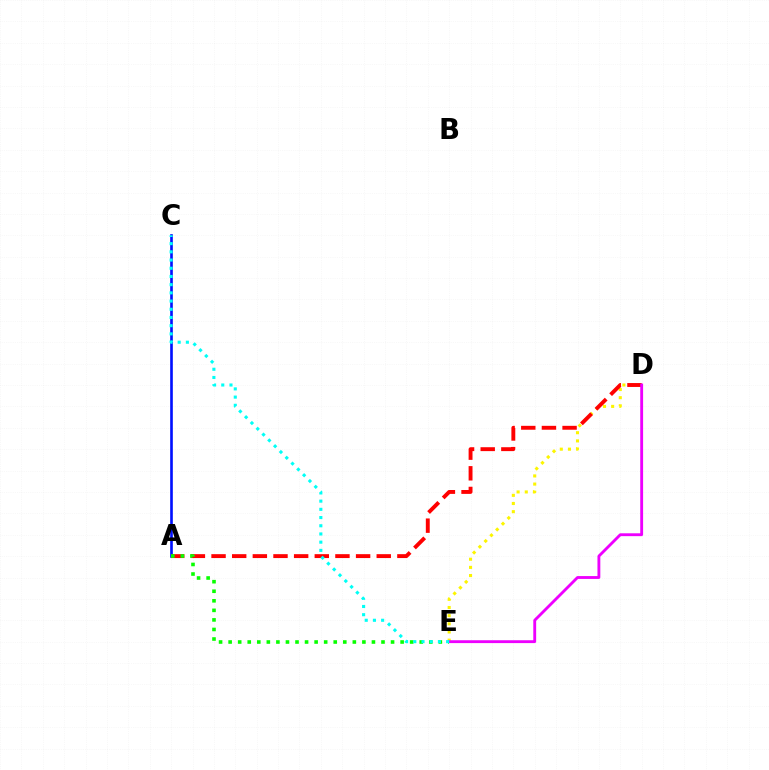{('D', 'E'): [{'color': '#fcf500', 'line_style': 'dotted', 'thickness': 2.22}, {'color': '#ee00ff', 'line_style': 'solid', 'thickness': 2.06}], ('A', 'C'): [{'color': '#0010ff', 'line_style': 'solid', 'thickness': 1.9}], ('A', 'D'): [{'color': '#ff0000', 'line_style': 'dashed', 'thickness': 2.81}], ('A', 'E'): [{'color': '#08ff00', 'line_style': 'dotted', 'thickness': 2.6}], ('C', 'E'): [{'color': '#00fff6', 'line_style': 'dotted', 'thickness': 2.23}]}